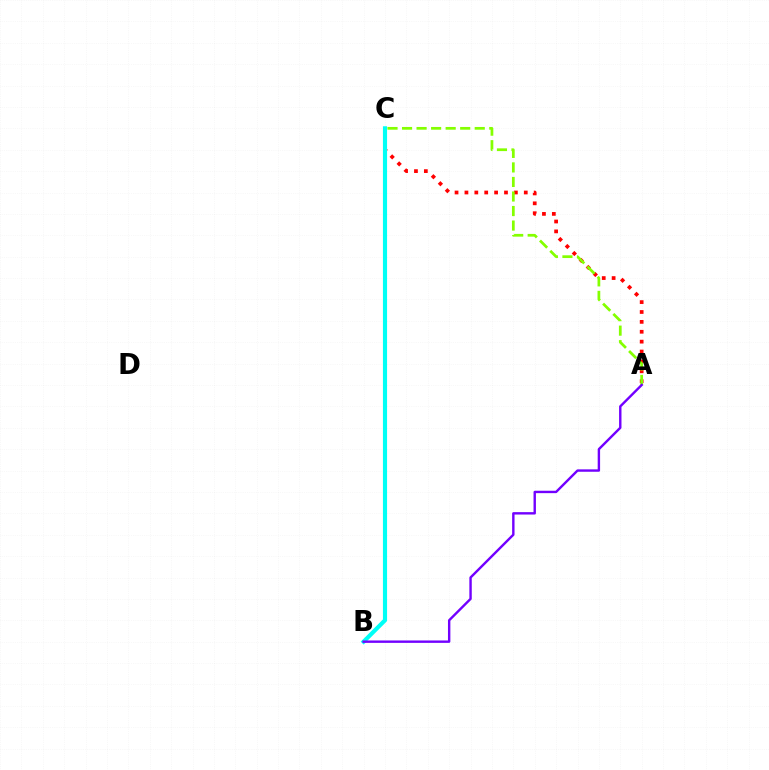{('A', 'C'): [{'color': '#ff0000', 'line_style': 'dotted', 'thickness': 2.69}, {'color': '#84ff00', 'line_style': 'dashed', 'thickness': 1.97}], ('B', 'C'): [{'color': '#00fff6', 'line_style': 'solid', 'thickness': 2.98}], ('A', 'B'): [{'color': '#7200ff', 'line_style': 'solid', 'thickness': 1.73}]}